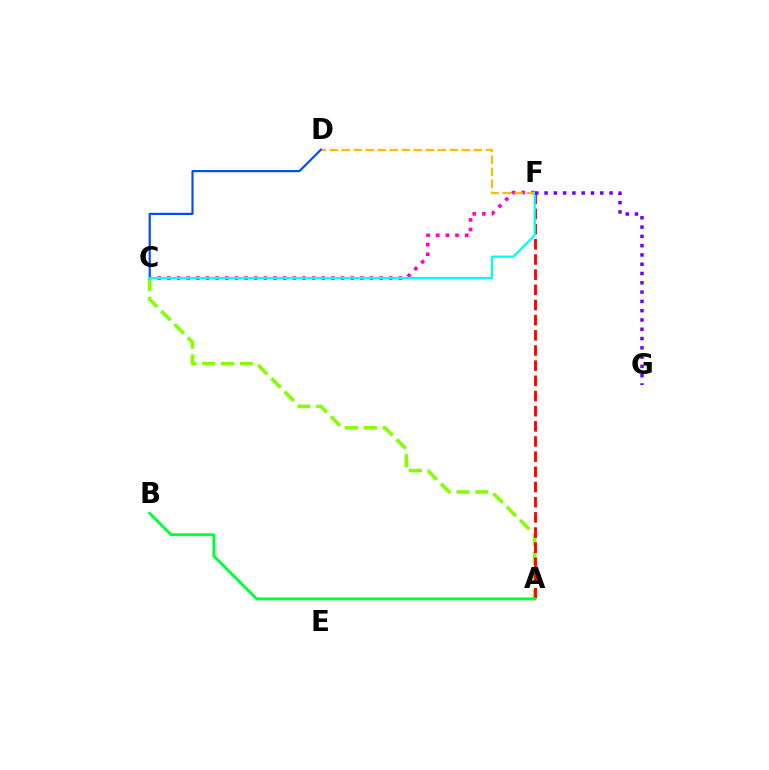{('C', 'F'): [{'color': '#ff00cf', 'line_style': 'dotted', 'thickness': 2.62}, {'color': '#00fff6', 'line_style': 'solid', 'thickness': 1.63}], ('D', 'F'): [{'color': '#ffbd00', 'line_style': 'dashed', 'thickness': 1.63}], ('A', 'C'): [{'color': '#84ff00', 'line_style': 'dashed', 'thickness': 2.56}], ('C', 'D'): [{'color': '#004bff', 'line_style': 'solid', 'thickness': 1.56}], ('A', 'F'): [{'color': '#ff0000', 'line_style': 'dashed', 'thickness': 2.06}], ('A', 'B'): [{'color': '#00ff39', 'line_style': 'solid', 'thickness': 2.08}], ('F', 'G'): [{'color': '#7200ff', 'line_style': 'dotted', 'thickness': 2.52}]}